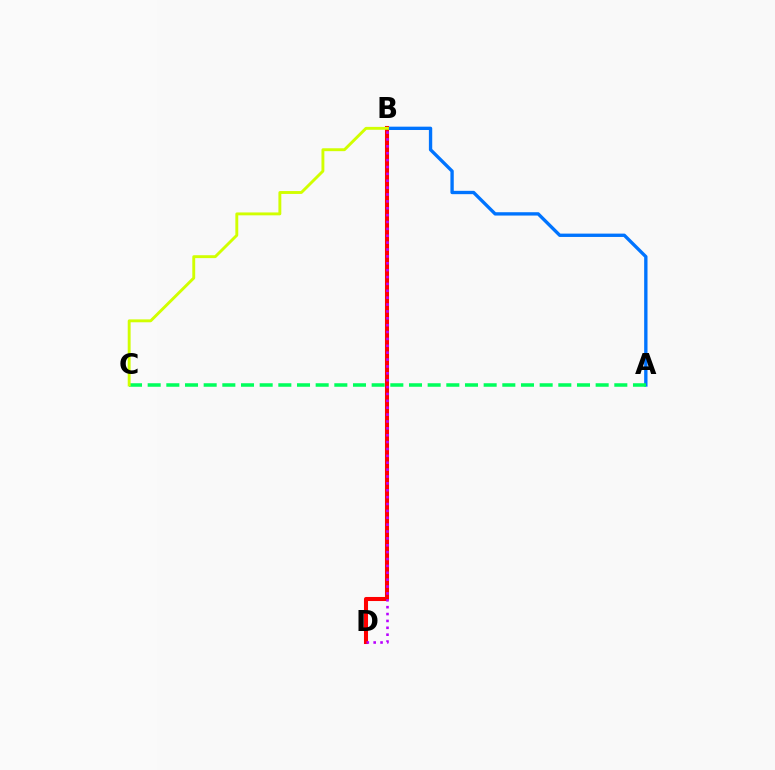{('A', 'B'): [{'color': '#0074ff', 'line_style': 'solid', 'thickness': 2.4}], ('B', 'D'): [{'color': '#ff0000', 'line_style': 'solid', 'thickness': 2.93}, {'color': '#b900ff', 'line_style': 'dotted', 'thickness': 1.87}], ('A', 'C'): [{'color': '#00ff5c', 'line_style': 'dashed', 'thickness': 2.54}], ('B', 'C'): [{'color': '#d1ff00', 'line_style': 'solid', 'thickness': 2.08}]}